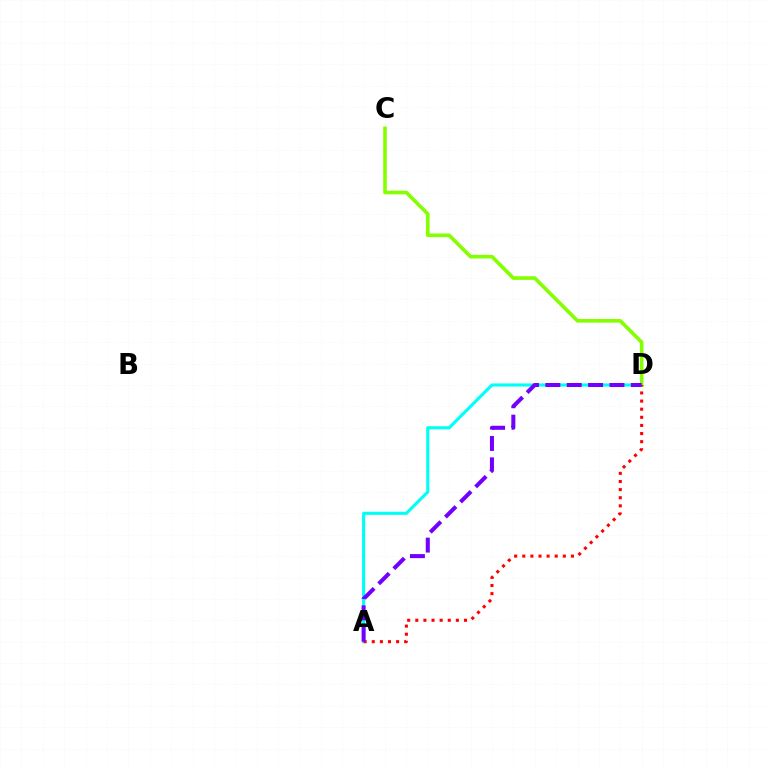{('A', 'D'): [{'color': '#00fff6', 'line_style': 'solid', 'thickness': 2.25}, {'color': '#ff0000', 'line_style': 'dotted', 'thickness': 2.2}, {'color': '#7200ff', 'line_style': 'dashed', 'thickness': 2.9}], ('C', 'D'): [{'color': '#84ff00', 'line_style': 'solid', 'thickness': 2.61}]}